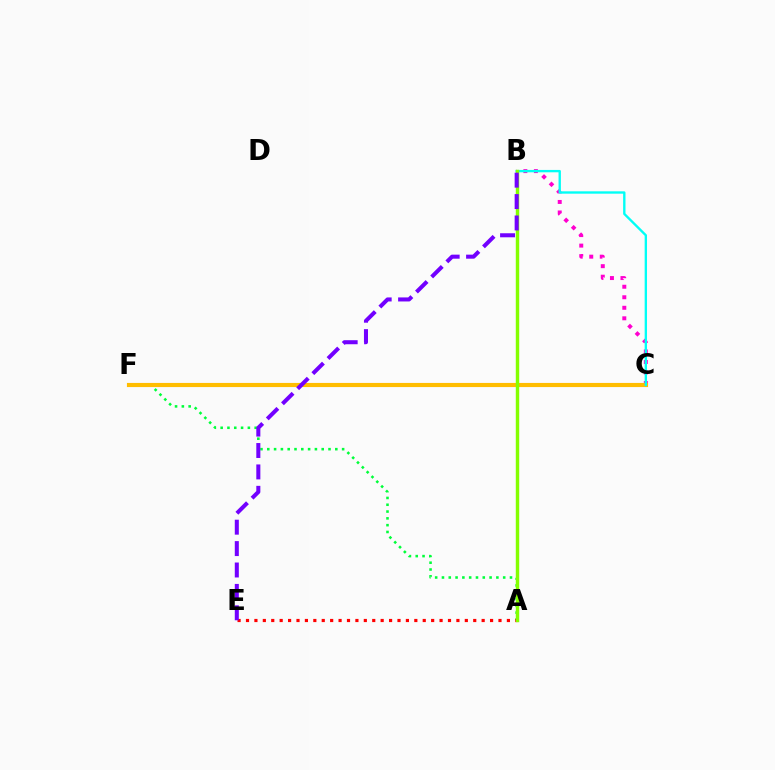{('C', 'F'): [{'color': '#004bff', 'line_style': 'solid', 'thickness': 1.83}, {'color': '#ffbd00', 'line_style': 'solid', 'thickness': 2.98}], ('B', 'C'): [{'color': '#ff00cf', 'line_style': 'dotted', 'thickness': 2.86}, {'color': '#00fff6', 'line_style': 'solid', 'thickness': 1.7}], ('A', 'F'): [{'color': '#00ff39', 'line_style': 'dotted', 'thickness': 1.85}], ('A', 'E'): [{'color': '#ff0000', 'line_style': 'dotted', 'thickness': 2.29}], ('A', 'B'): [{'color': '#84ff00', 'line_style': 'solid', 'thickness': 2.46}], ('B', 'E'): [{'color': '#7200ff', 'line_style': 'dashed', 'thickness': 2.91}]}